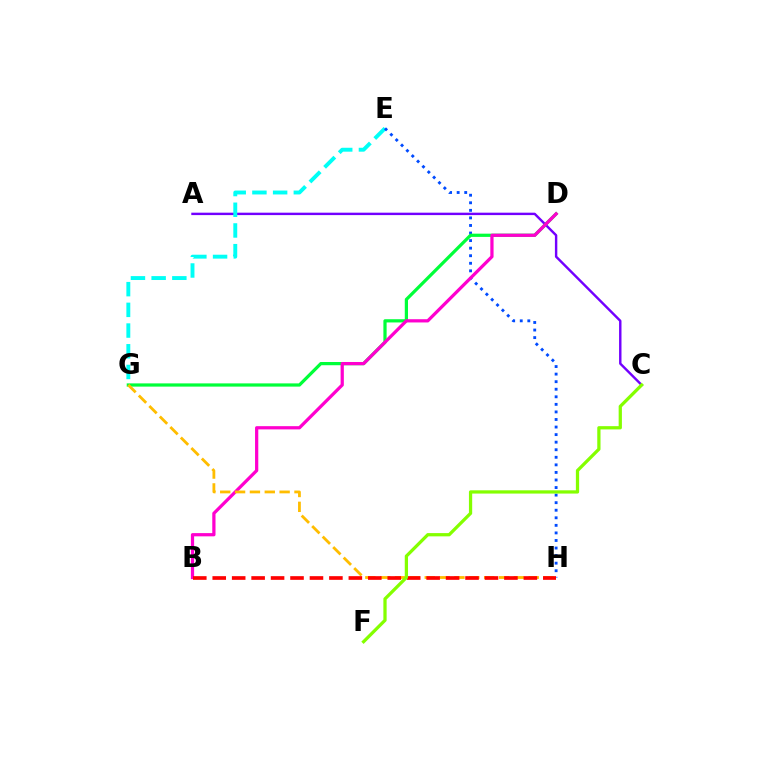{('A', 'C'): [{'color': '#7200ff', 'line_style': 'solid', 'thickness': 1.74}], ('E', 'G'): [{'color': '#00fff6', 'line_style': 'dashed', 'thickness': 2.81}], ('E', 'H'): [{'color': '#004bff', 'line_style': 'dotted', 'thickness': 2.05}], ('D', 'G'): [{'color': '#00ff39', 'line_style': 'solid', 'thickness': 2.32}], ('B', 'D'): [{'color': '#ff00cf', 'line_style': 'solid', 'thickness': 2.33}], ('G', 'H'): [{'color': '#ffbd00', 'line_style': 'dashed', 'thickness': 2.02}], ('B', 'H'): [{'color': '#ff0000', 'line_style': 'dashed', 'thickness': 2.64}], ('C', 'F'): [{'color': '#84ff00', 'line_style': 'solid', 'thickness': 2.34}]}